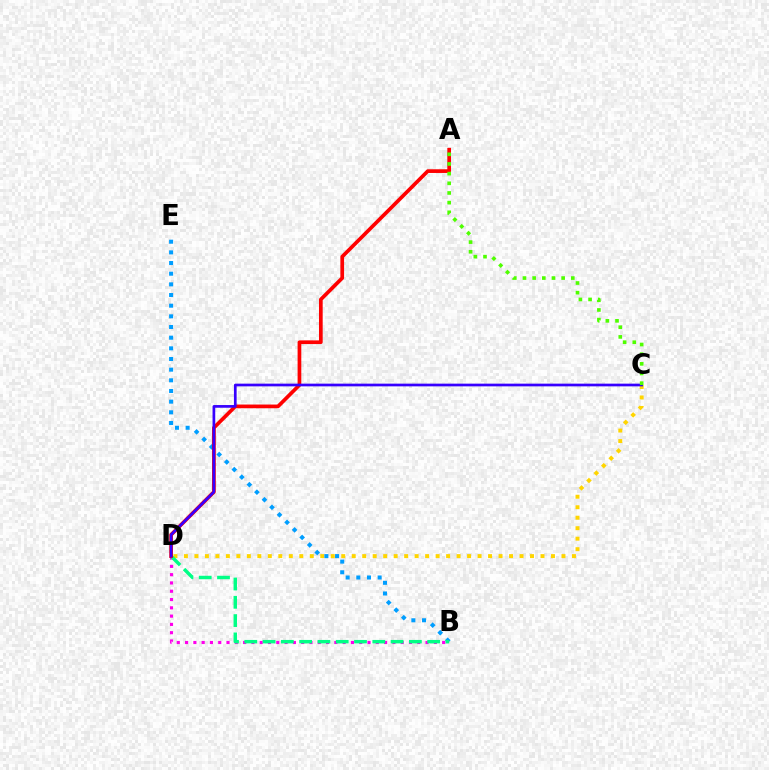{('B', 'D'): [{'color': '#ff00ed', 'line_style': 'dotted', 'thickness': 2.25}, {'color': '#00ff86', 'line_style': 'dashed', 'thickness': 2.48}], ('C', 'D'): [{'color': '#ffd500', 'line_style': 'dotted', 'thickness': 2.85}, {'color': '#3700ff', 'line_style': 'solid', 'thickness': 1.94}], ('B', 'E'): [{'color': '#009eff', 'line_style': 'dotted', 'thickness': 2.9}], ('A', 'D'): [{'color': '#ff0000', 'line_style': 'solid', 'thickness': 2.66}], ('A', 'C'): [{'color': '#4fff00', 'line_style': 'dotted', 'thickness': 2.63}]}